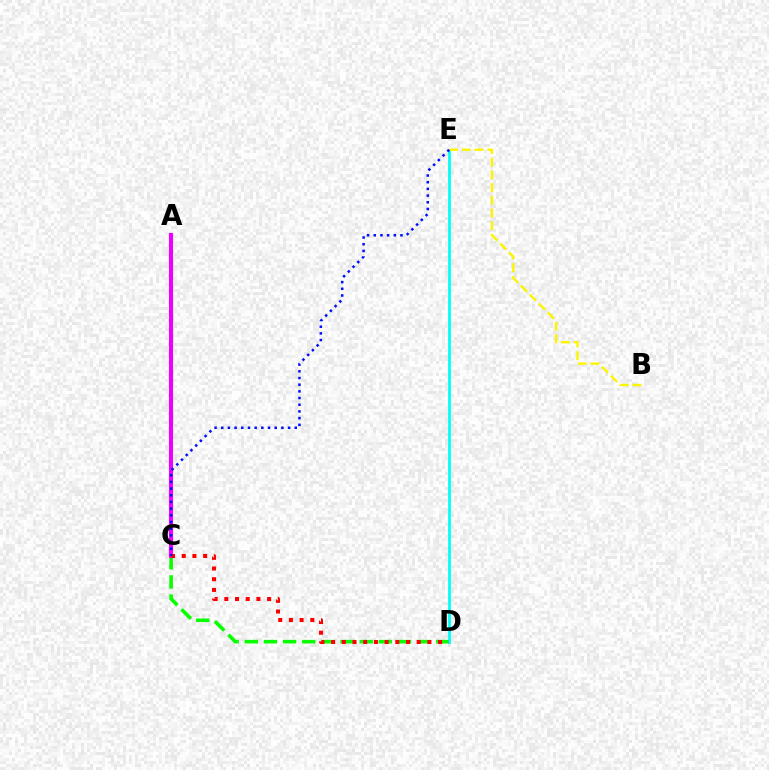{('C', 'D'): [{'color': '#08ff00', 'line_style': 'dashed', 'thickness': 2.6}, {'color': '#ff0000', 'line_style': 'dotted', 'thickness': 2.91}], ('A', 'C'): [{'color': '#ee00ff', 'line_style': 'solid', 'thickness': 2.96}], ('D', 'E'): [{'color': '#00fff6', 'line_style': 'solid', 'thickness': 2.0}], ('B', 'E'): [{'color': '#fcf500', 'line_style': 'dashed', 'thickness': 1.73}], ('C', 'E'): [{'color': '#0010ff', 'line_style': 'dotted', 'thickness': 1.82}]}